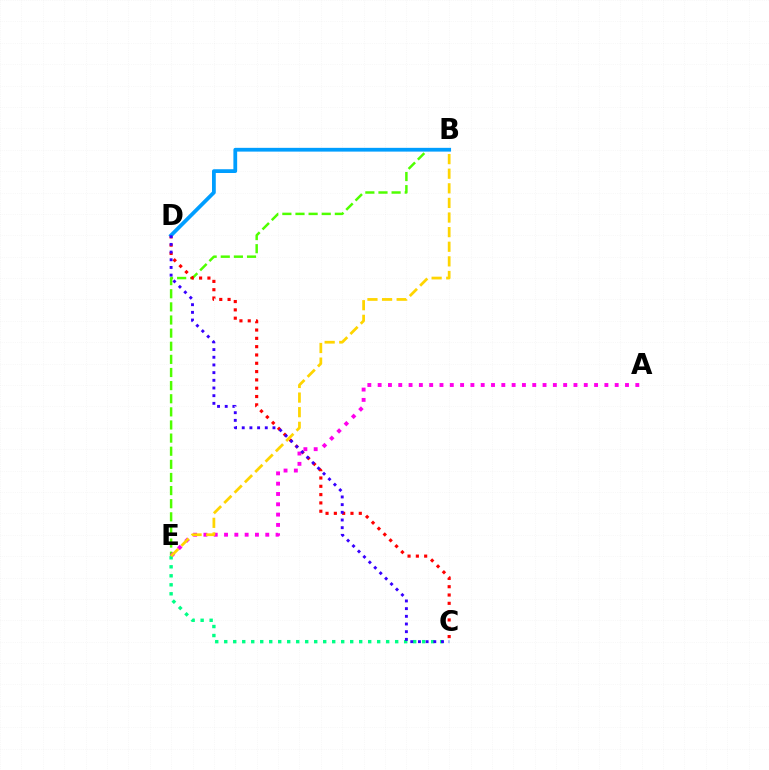{('B', 'E'): [{'color': '#4fff00', 'line_style': 'dashed', 'thickness': 1.78}, {'color': '#ffd500', 'line_style': 'dashed', 'thickness': 1.98}], ('C', 'D'): [{'color': '#ff0000', 'line_style': 'dotted', 'thickness': 2.26}, {'color': '#3700ff', 'line_style': 'dotted', 'thickness': 2.09}], ('A', 'E'): [{'color': '#ff00ed', 'line_style': 'dotted', 'thickness': 2.8}], ('C', 'E'): [{'color': '#00ff86', 'line_style': 'dotted', 'thickness': 2.44}], ('B', 'D'): [{'color': '#009eff', 'line_style': 'solid', 'thickness': 2.71}]}